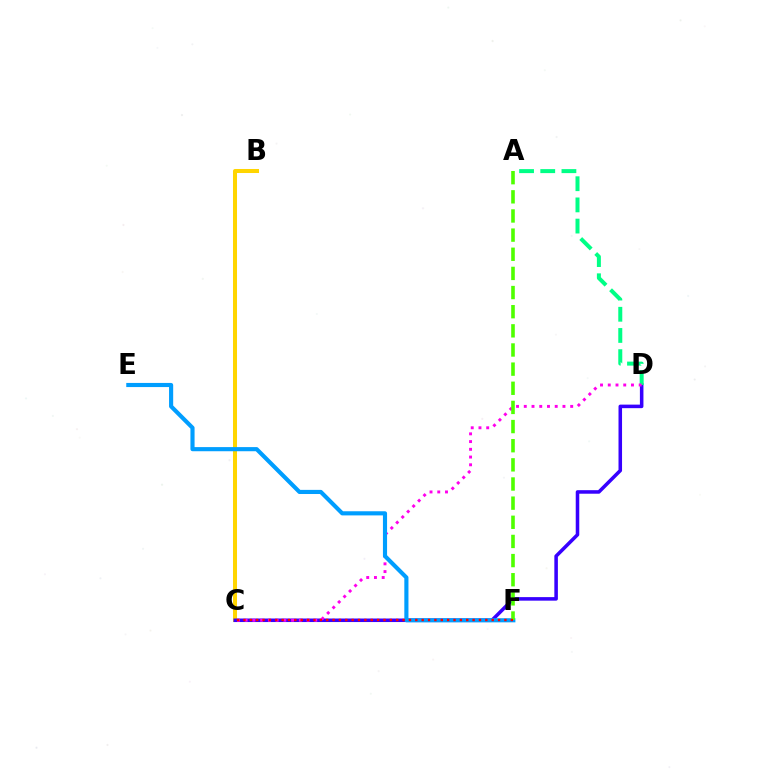{('B', 'C'): [{'color': '#ffd500', 'line_style': 'solid', 'thickness': 2.9}], ('C', 'D'): [{'color': '#3700ff', 'line_style': 'solid', 'thickness': 2.55}, {'color': '#ff00ed', 'line_style': 'dotted', 'thickness': 2.1}], ('A', 'D'): [{'color': '#00ff86', 'line_style': 'dashed', 'thickness': 2.88}], ('E', 'F'): [{'color': '#009eff', 'line_style': 'solid', 'thickness': 2.98}], ('A', 'F'): [{'color': '#4fff00', 'line_style': 'dashed', 'thickness': 2.6}], ('C', 'F'): [{'color': '#ff0000', 'line_style': 'dotted', 'thickness': 1.73}]}